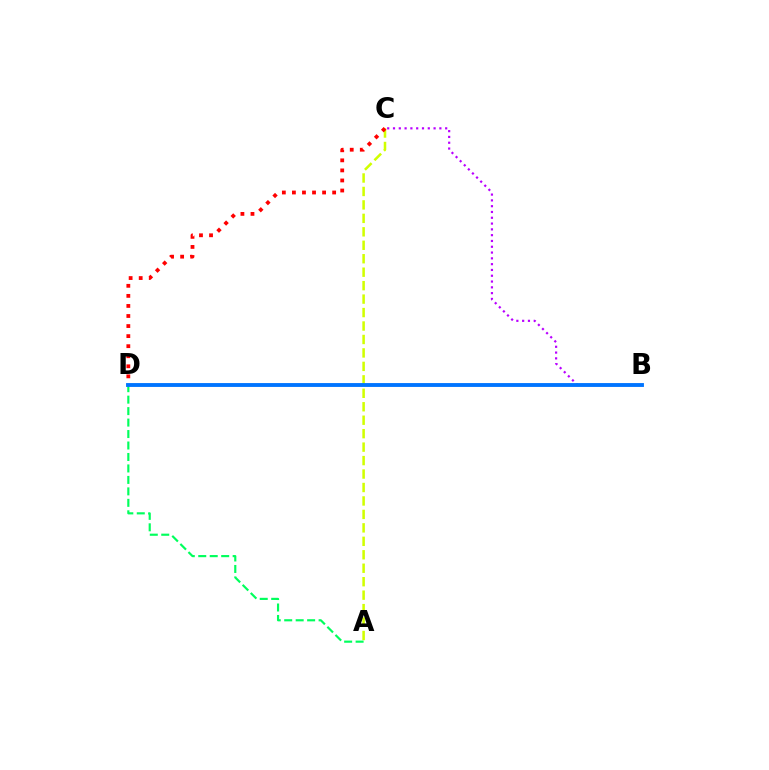{('A', 'C'): [{'color': '#d1ff00', 'line_style': 'dashed', 'thickness': 1.83}], ('A', 'D'): [{'color': '#00ff5c', 'line_style': 'dashed', 'thickness': 1.56}], ('C', 'D'): [{'color': '#ff0000', 'line_style': 'dotted', 'thickness': 2.73}], ('B', 'C'): [{'color': '#b900ff', 'line_style': 'dotted', 'thickness': 1.58}], ('B', 'D'): [{'color': '#0074ff', 'line_style': 'solid', 'thickness': 2.78}]}